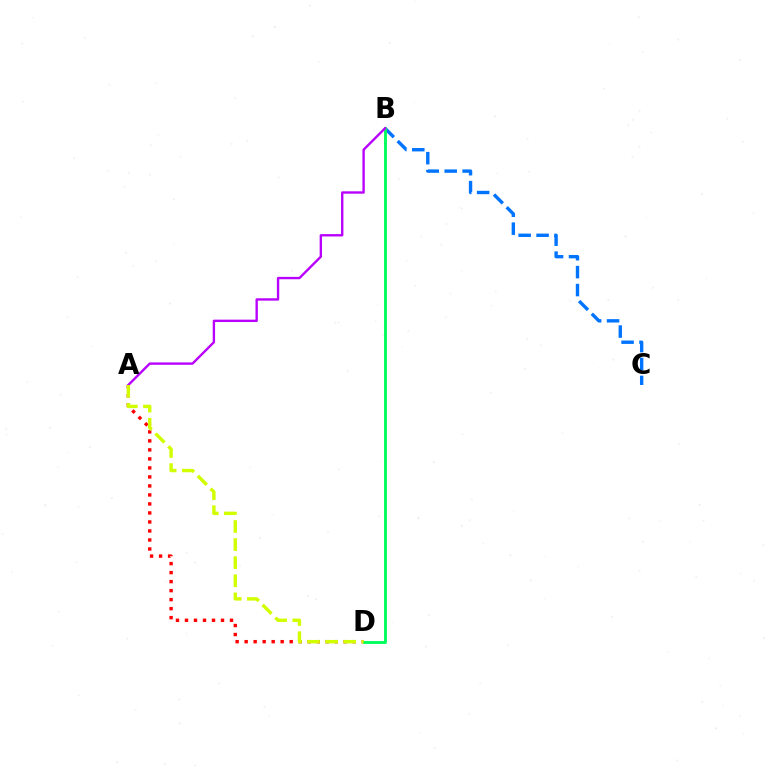{('B', 'C'): [{'color': '#0074ff', 'line_style': 'dashed', 'thickness': 2.44}], ('A', 'D'): [{'color': '#ff0000', 'line_style': 'dotted', 'thickness': 2.45}, {'color': '#d1ff00', 'line_style': 'dashed', 'thickness': 2.46}], ('B', 'D'): [{'color': '#00ff5c', 'line_style': 'solid', 'thickness': 2.08}], ('A', 'B'): [{'color': '#b900ff', 'line_style': 'solid', 'thickness': 1.7}]}